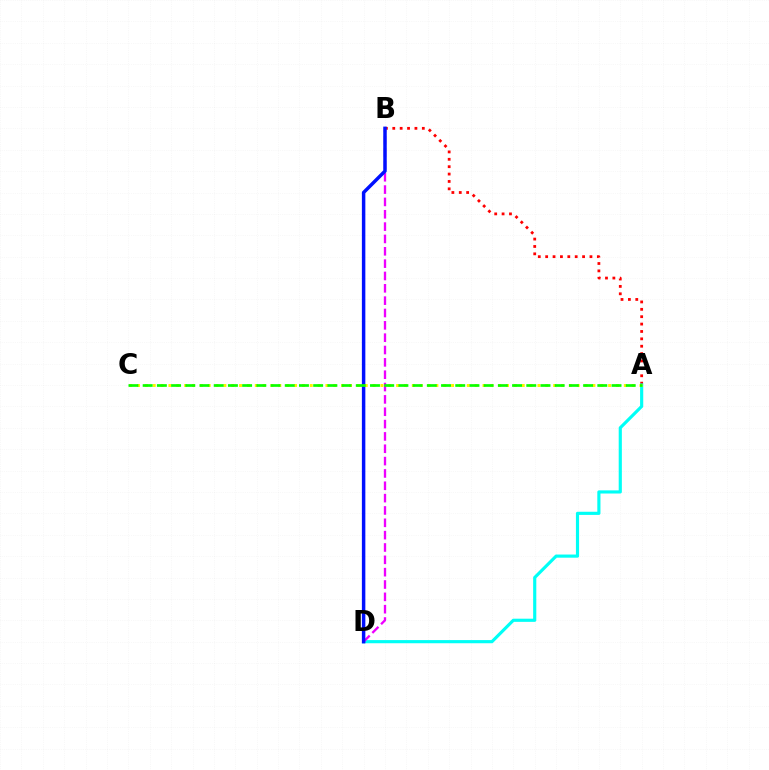{('A', 'B'): [{'color': '#ff0000', 'line_style': 'dotted', 'thickness': 2.01}], ('A', 'D'): [{'color': '#00fff6', 'line_style': 'solid', 'thickness': 2.27}], ('B', 'D'): [{'color': '#ee00ff', 'line_style': 'dashed', 'thickness': 1.68}, {'color': '#0010ff', 'line_style': 'solid', 'thickness': 2.49}], ('A', 'C'): [{'color': '#fcf500', 'line_style': 'dotted', 'thickness': 2.13}, {'color': '#08ff00', 'line_style': 'dashed', 'thickness': 1.93}]}